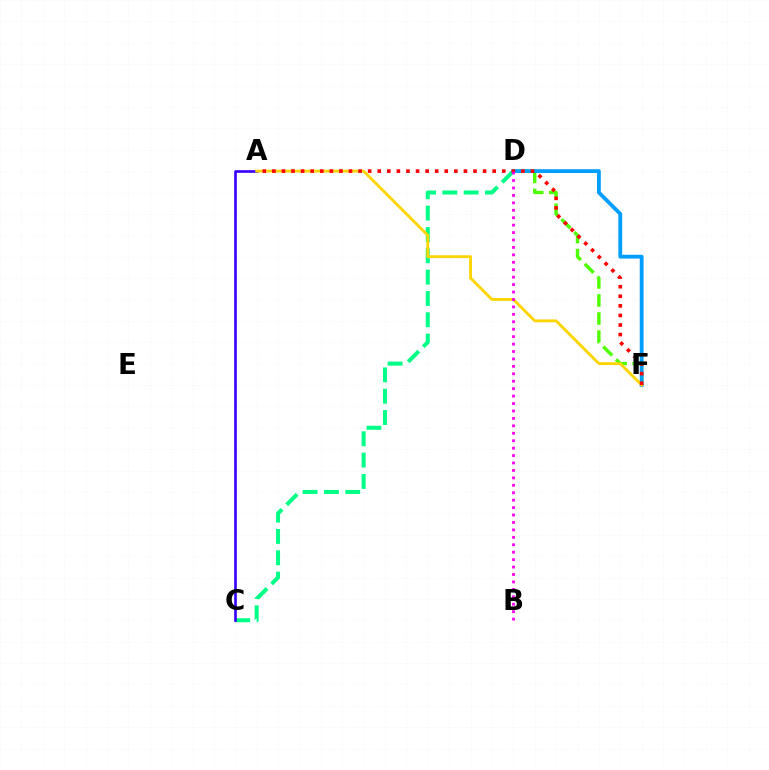{('D', 'F'): [{'color': '#4fff00', 'line_style': 'dashed', 'thickness': 2.46}, {'color': '#009eff', 'line_style': 'solid', 'thickness': 2.75}], ('C', 'D'): [{'color': '#00ff86', 'line_style': 'dashed', 'thickness': 2.9}], ('A', 'C'): [{'color': '#3700ff', 'line_style': 'solid', 'thickness': 1.91}], ('A', 'F'): [{'color': '#ffd500', 'line_style': 'solid', 'thickness': 2.05}, {'color': '#ff0000', 'line_style': 'dotted', 'thickness': 2.6}], ('B', 'D'): [{'color': '#ff00ed', 'line_style': 'dotted', 'thickness': 2.02}]}